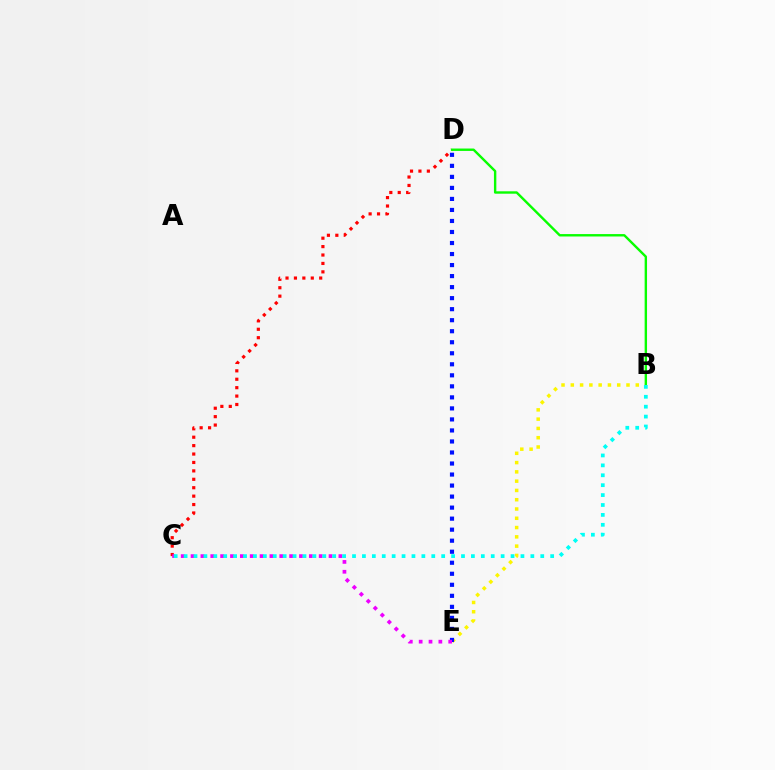{('B', 'E'): [{'color': '#fcf500', 'line_style': 'dotted', 'thickness': 2.52}], ('D', 'E'): [{'color': '#0010ff', 'line_style': 'dotted', 'thickness': 3.0}], ('C', 'D'): [{'color': '#ff0000', 'line_style': 'dotted', 'thickness': 2.29}], ('B', 'D'): [{'color': '#08ff00', 'line_style': 'solid', 'thickness': 1.73}], ('C', 'E'): [{'color': '#ee00ff', 'line_style': 'dotted', 'thickness': 2.68}], ('B', 'C'): [{'color': '#00fff6', 'line_style': 'dotted', 'thickness': 2.69}]}